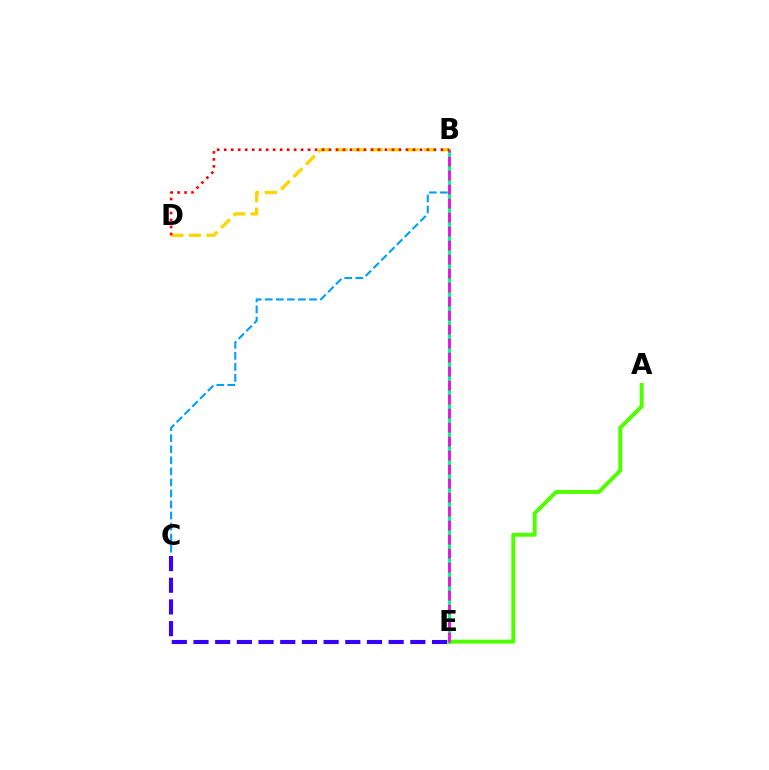{('B', 'C'): [{'color': '#009eff', 'line_style': 'dashed', 'thickness': 1.5}], ('B', 'E'): [{'color': '#00ff86', 'line_style': 'solid', 'thickness': 2.27}, {'color': '#ff00ed', 'line_style': 'dashed', 'thickness': 1.9}], ('B', 'D'): [{'color': '#ffd500', 'line_style': 'dashed', 'thickness': 2.4}, {'color': '#ff0000', 'line_style': 'dotted', 'thickness': 1.9}], ('C', 'E'): [{'color': '#3700ff', 'line_style': 'dashed', 'thickness': 2.95}], ('A', 'E'): [{'color': '#4fff00', 'line_style': 'solid', 'thickness': 2.83}]}